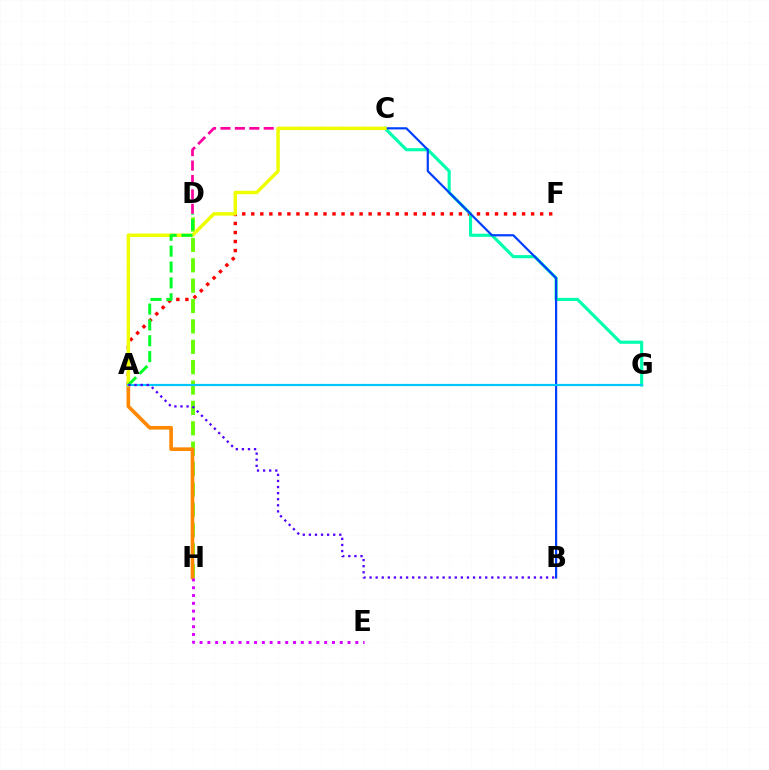{('A', 'F'): [{'color': '#ff0000', 'line_style': 'dotted', 'thickness': 2.45}], ('D', 'H'): [{'color': '#66ff00', 'line_style': 'dashed', 'thickness': 2.77}], ('C', 'G'): [{'color': '#00ffaf', 'line_style': 'solid', 'thickness': 2.26}], ('A', 'H'): [{'color': '#ff8800', 'line_style': 'solid', 'thickness': 2.63}], ('C', 'D'): [{'color': '#ff00a0', 'line_style': 'dashed', 'thickness': 1.96}], ('B', 'C'): [{'color': '#003fff', 'line_style': 'solid', 'thickness': 1.59}], ('A', 'C'): [{'color': '#eeff00', 'line_style': 'solid', 'thickness': 2.48}], ('A', 'G'): [{'color': '#00c7ff', 'line_style': 'solid', 'thickness': 1.58}], ('A', 'D'): [{'color': '#00ff27', 'line_style': 'dashed', 'thickness': 2.15}], ('E', 'H'): [{'color': '#d600ff', 'line_style': 'dotted', 'thickness': 2.12}], ('A', 'B'): [{'color': '#4f00ff', 'line_style': 'dotted', 'thickness': 1.65}]}